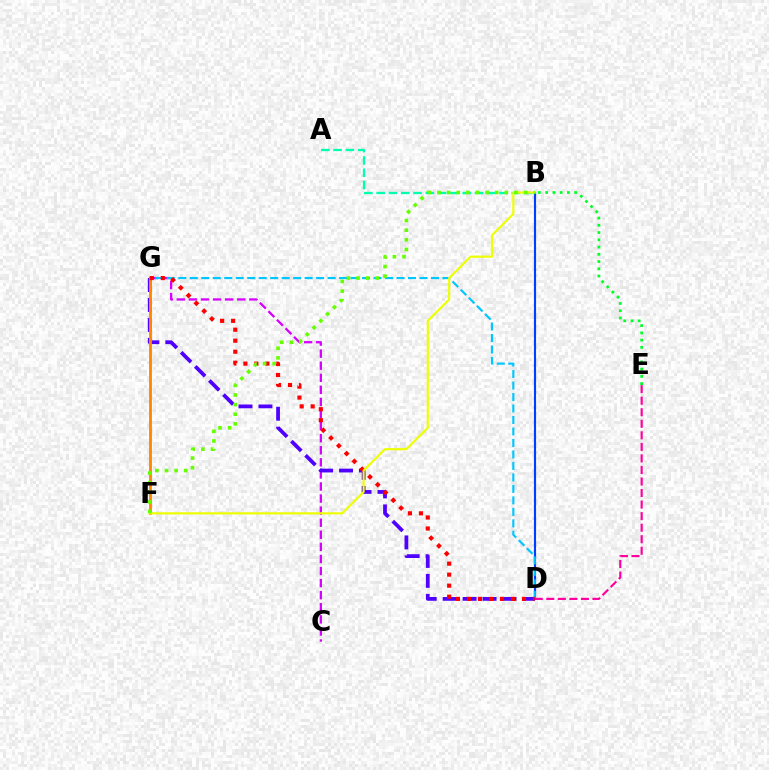{('B', 'D'): [{'color': '#003fff', 'line_style': 'solid', 'thickness': 1.55}], ('A', 'B'): [{'color': '#00ffaf', 'line_style': 'dashed', 'thickness': 1.67}], ('C', 'G'): [{'color': '#d600ff', 'line_style': 'dashed', 'thickness': 1.64}], ('D', 'G'): [{'color': '#00c7ff', 'line_style': 'dashed', 'thickness': 1.56}, {'color': '#4f00ff', 'line_style': 'dashed', 'thickness': 2.71}, {'color': '#ff0000', 'line_style': 'dotted', 'thickness': 2.99}], ('B', 'E'): [{'color': '#00ff27', 'line_style': 'dotted', 'thickness': 1.97}], ('F', 'G'): [{'color': '#ff8800', 'line_style': 'solid', 'thickness': 2.05}], ('D', 'E'): [{'color': '#ff00a0', 'line_style': 'dashed', 'thickness': 1.57}], ('B', 'F'): [{'color': '#eeff00', 'line_style': 'solid', 'thickness': 1.56}, {'color': '#66ff00', 'line_style': 'dotted', 'thickness': 2.61}]}